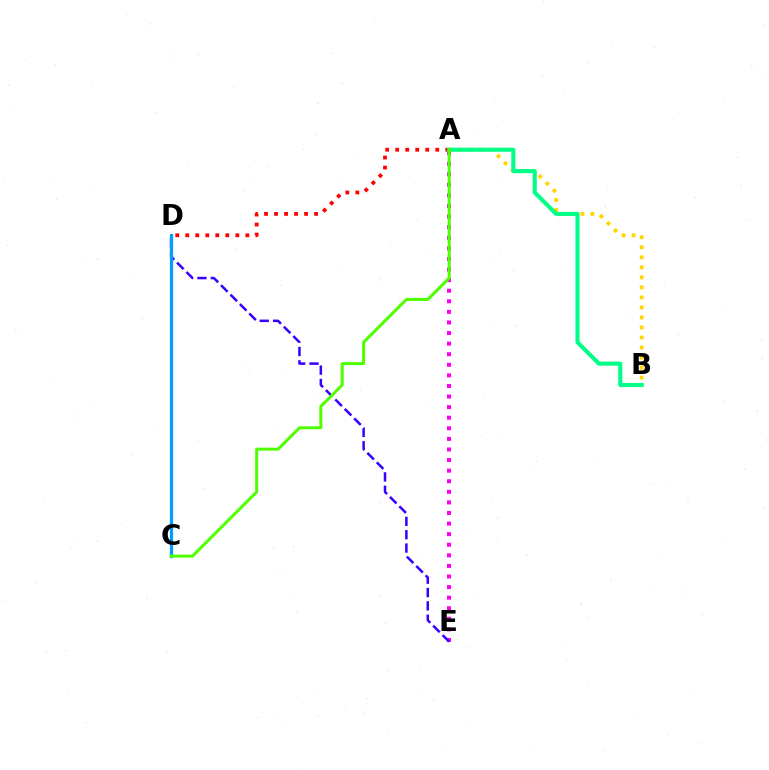{('A', 'B'): [{'color': '#ffd500', 'line_style': 'dotted', 'thickness': 2.72}, {'color': '#00ff86', 'line_style': 'solid', 'thickness': 2.94}], ('A', 'D'): [{'color': '#ff0000', 'line_style': 'dotted', 'thickness': 2.72}], ('A', 'E'): [{'color': '#ff00ed', 'line_style': 'dotted', 'thickness': 2.88}], ('D', 'E'): [{'color': '#3700ff', 'line_style': 'dashed', 'thickness': 1.81}], ('C', 'D'): [{'color': '#009eff', 'line_style': 'solid', 'thickness': 2.34}], ('A', 'C'): [{'color': '#4fff00', 'line_style': 'solid', 'thickness': 2.17}]}